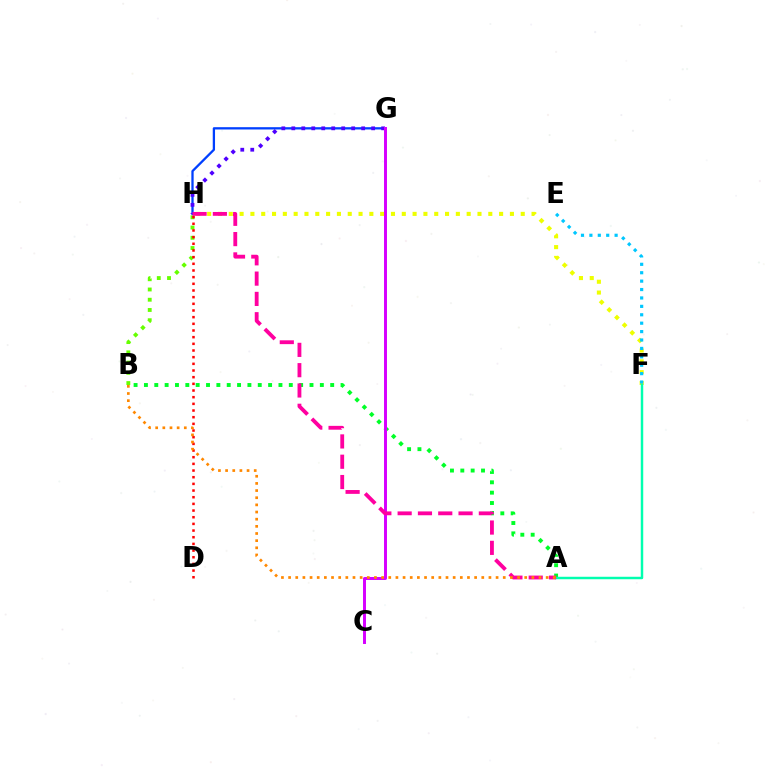{('F', 'H'): [{'color': '#eeff00', 'line_style': 'dotted', 'thickness': 2.94}], ('B', 'H'): [{'color': '#66ff00', 'line_style': 'dotted', 'thickness': 2.78}], ('A', 'B'): [{'color': '#00ff27', 'line_style': 'dotted', 'thickness': 2.81}, {'color': '#ff8800', 'line_style': 'dotted', 'thickness': 1.94}], ('D', 'H'): [{'color': '#ff0000', 'line_style': 'dotted', 'thickness': 1.81}], ('G', 'H'): [{'color': '#003fff', 'line_style': 'solid', 'thickness': 1.65}, {'color': '#4f00ff', 'line_style': 'dotted', 'thickness': 2.71}], ('C', 'G'): [{'color': '#d600ff', 'line_style': 'solid', 'thickness': 2.13}], ('E', 'F'): [{'color': '#00c7ff', 'line_style': 'dotted', 'thickness': 2.29}], ('A', 'F'): [{'color': '#00ffaf', 'line_style': 'solid', 'thickness': 1.77}], ('A', 'H'): [{'color': '#ff00a0', 'line_style': 'dashed', 'thickness': 2.76}]}